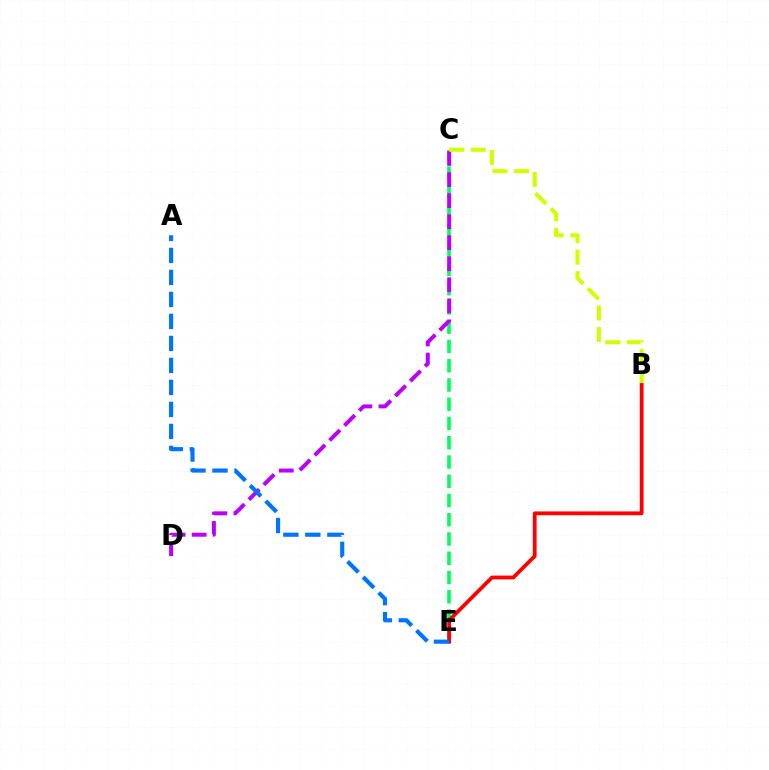{('C', 'E'): [{'color': '#00ff5c', 'line_style': 'dashed', 'thickness': 2.62}], ('C', 'D'): [{'color': '#b900ff', 'line_style': 'dashed', 'thickness': 2.86}], ('B', 'C'): [{'color': '#d1ff00', 'line_style': 'dashed', 'thickness': 2.93}], ('B', 'E'): [{'color': '#ff0000', 'line_style': 'solid', 'thickness': 2.73}], ('A', 'E'): [{'color': '#0074ff', 'line_style': 'dashed', 'thickness': 2.99}]}